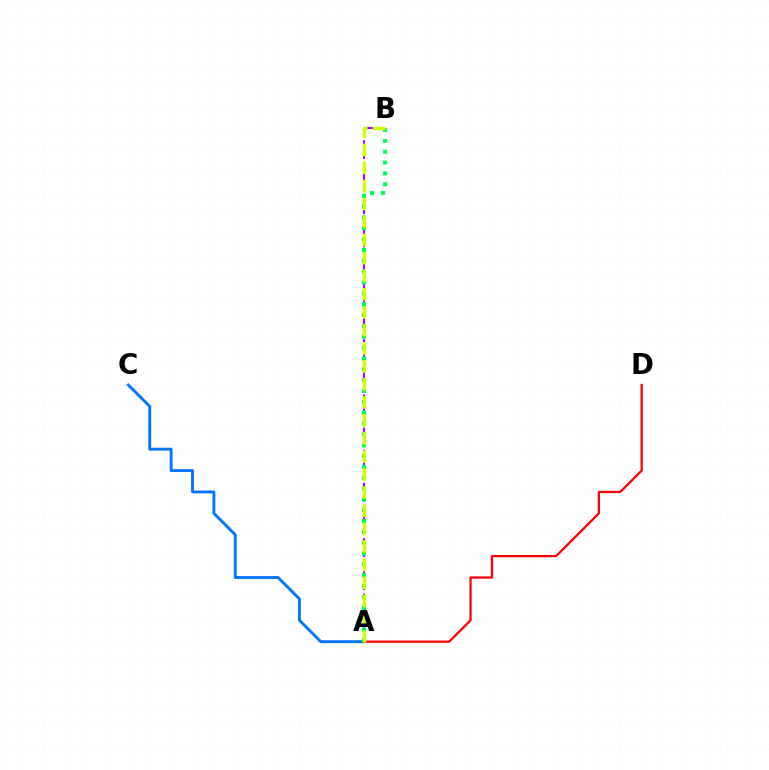{('A', 'D'): [{'color': '#ff0000', 'line_style': 'solid', 'thickness': 1.63}], ('A', 'C'): [{'color': '#0074ff', 'line_style': 'solid', 'thickness': 2.06}], ('A', 'B'): [{'color': '#b900ff', 'line_style': 'dashed', 'thickness': 1.5}, {'color': '#00ff5c', 'line_style': 'dotted', 'thickness': 2.95}, {'color': '#d1ff00', 'line_style': 'dashed', 'thickness': 2.45}]}